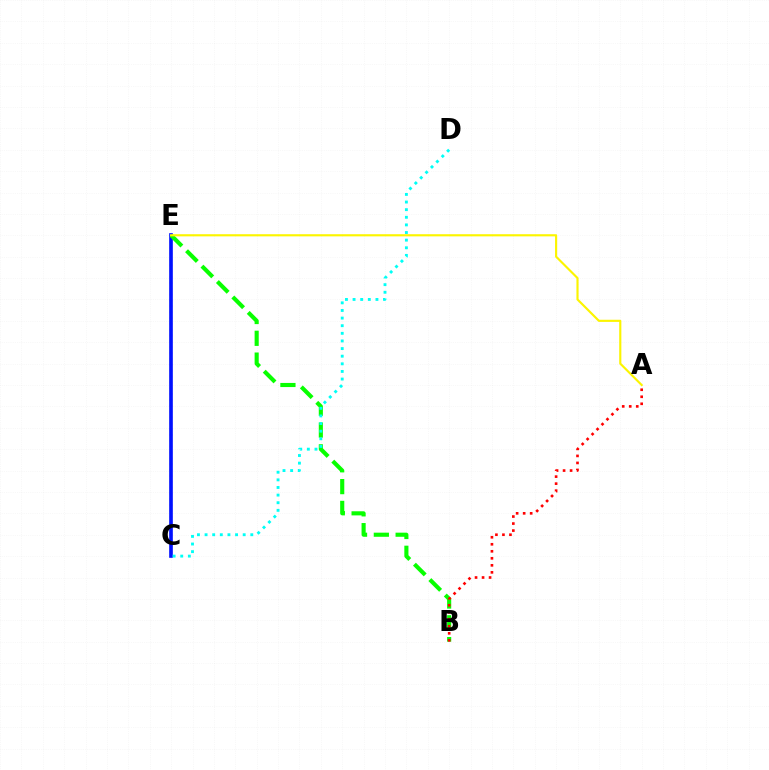{('C', 'E'): [{'color': '#ee00ff', 'line_style': 'dotted', 'thickness': 1.59}, {'color': '#0010ff', 'line_style': 'solid', 'thickness': 2.62}], ('B', 'E'): [{'color': '#08ff00', 'line_style': 'dashed', 'thickness': 2.96}], ('A', 'E'): [{'color': '#fcf500', 'line_style': 'solid', 'thickness': 1.54}], ('A', 'B'): [{'color': '#ff0000', 'line_style': 'dotted', 'thickness': 1.91}], ('C', 'D'): [{'color': '#00fff6', 'line_style': 'dotted', 'thickness': 2.07}]}